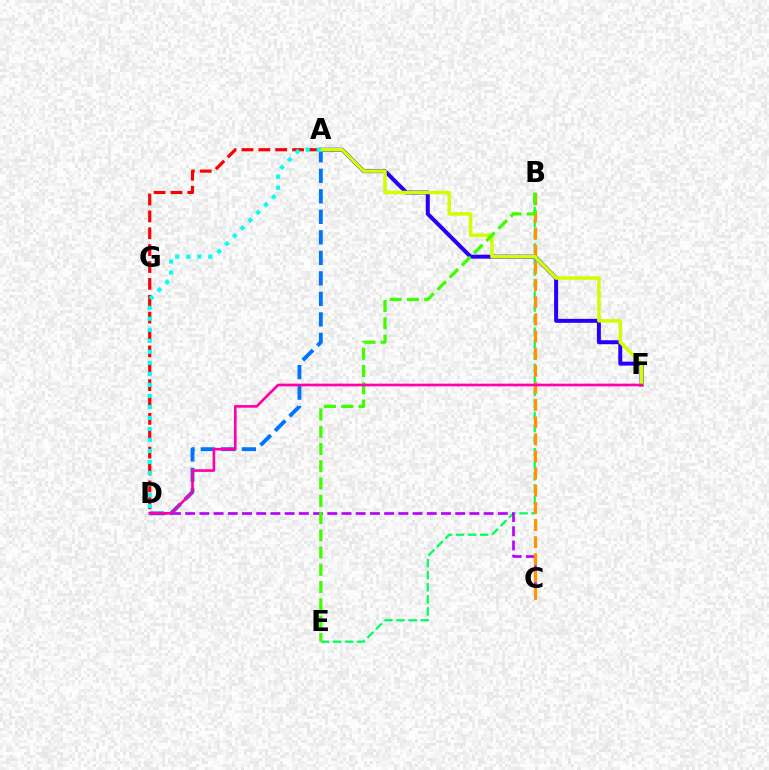{('B', 'E'): [{'color': '#00ff5c', 'line_style': 'dashed', 'thickness': 1.64}, {'color': '#3dff00', 'line_style': 'dashed', 'thickness': 2.34}], ('A', 'F'): [{'color': '#2500ff', 'line_style': 'solid', 'thickness': 2.87}, {'color': '#d1ff00', 'line_style': 'solid', 'thickness': 2.53}], ('C', 'D'): [{'color': '#b900ff', 'line_style': 'dashed', 'thickness': 1.93}], ('B', 'C'): [{'color': '#ff9400', 'line_style': 'dashed', 'thickness': 2.33}], ('A', 'D'): [{'color': '#0074ff', 'line_style': 'dashed', 'thickness': 2.79}, {'color': '#ff0000', 'line_style': 'dashed', 'thickness': 2.29}, {'color': '#00fff6', 'line_style': 'dotted', 'thickness': 2.99}], ('D', 'F'): [{'color': '#ff00ac', 'line_style': 'solid', 'thickness': 1.92}]}